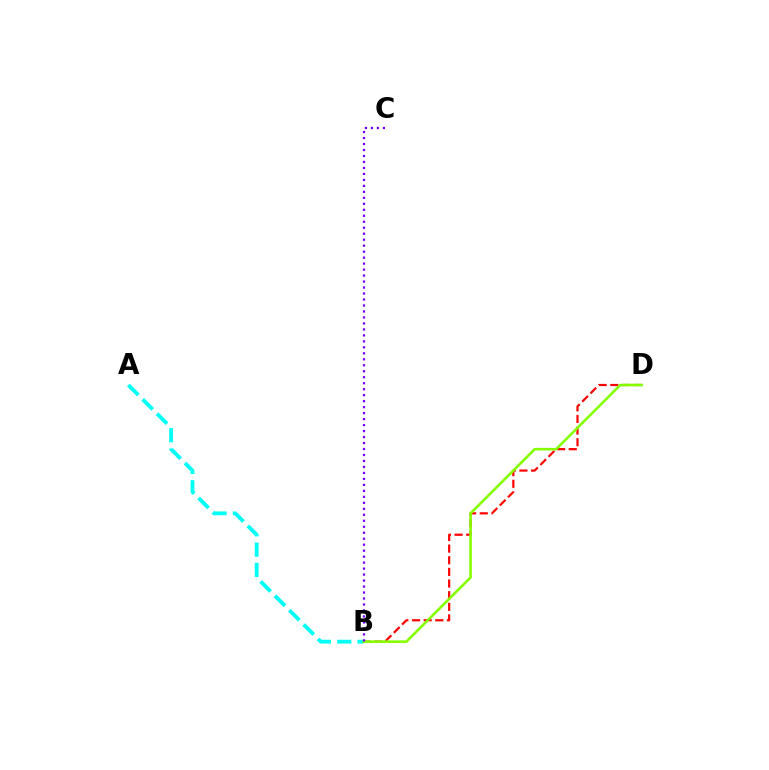{('B', 'D'): [{'color': '#ff0000', 'line_style': 'dashed', 'thickness': 1.58}, {'color': '#84ff00', 'line_style': 'solid', 'thickness': 1.86}], ('A', 'B'): [{'color': '#00fff6', 'line_style': 'dashed', 'thickness': 2.76}], ('B', 'C'): [{'color': '#7200ff', 'line_style': 'dotted', 'thickness': 1.62}]}